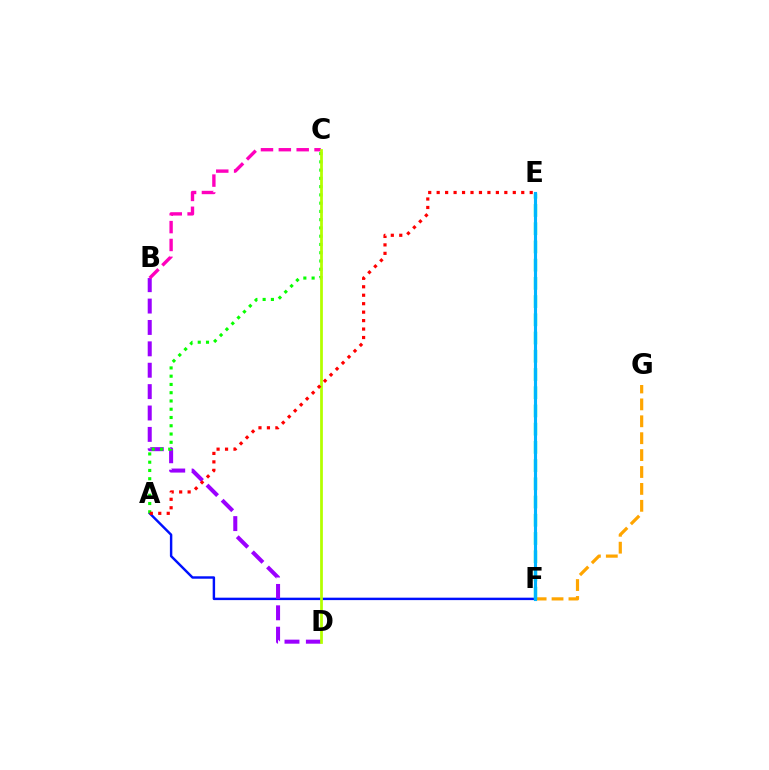{('F', 'G'): [{'color': '#ffa500', 'line_style': 'dashed', 'thickness': 2.3}], ('A', 'F'): [{'color': '#0010ff', 'line_style': 'solid', 'thickness': 1.75}], ('E', 'F'): [{'color': '#00ff9d', 'line_style': 'dashed', 'thickness': 2.48}, {'color': '#00b5ff', 'line_style': 'solid', 'thickness': 2.24}], ('B', 'D'): [{'color': '#9b00ff', 'line_style': 'dashed', 'thickness': 2.91}], ('B', 'C'): [{'color': '#ff00bd', 'line_style': 'dashed', 'thickness': 2.43}], ('A', 'C'): [{'color': '#08ff00', 'line_style': 'dotted', 'thickness': 2.24}], ('C', 'D'): [{'color': '#b3ff00', 'line_style': 'solid', 'thickness': 1.99}], ('A', 'E'): [{'color': '#ff0000', 'line_style': 'dotted', 'thickness': 2.3}]}